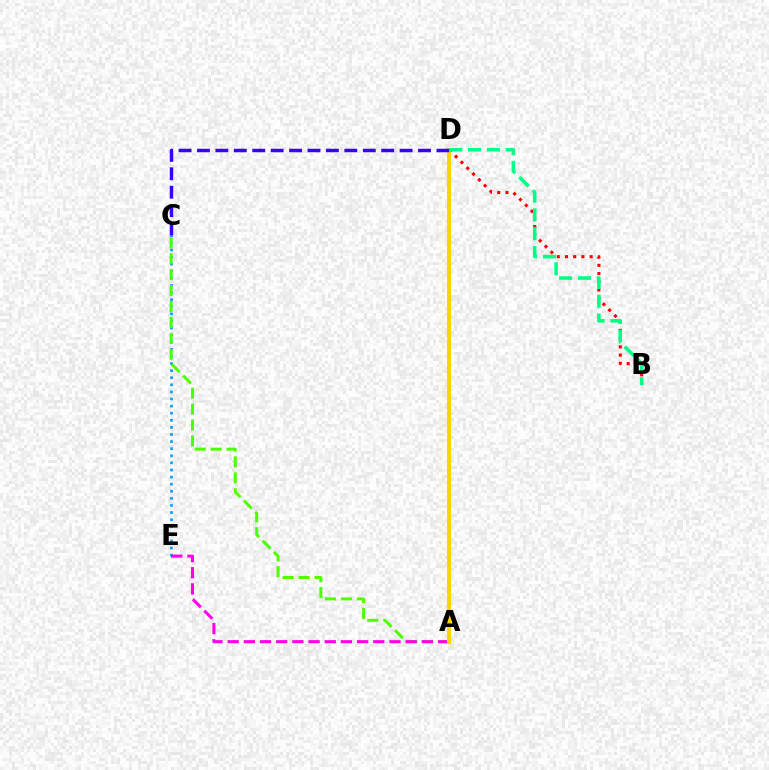{('C', 'E'): [{'color': '#009eff', 'line_style': 'dotted', 'thickness': 1.93}], ('A', 'C'): [{'color': '#4fff00', 'line_style': 'dashed', 'thickness': 2.16}], ('B', 'D'): [{'color': '#ff0000', 'line_style': 'dotted', 'thickness': 2.23}, {'color': '#00ff86', 'line_style': 'dashed', 'thickness': 2.56}], ('A', 'E'): [{'color': '#ff00ed', 'line_style': 'dashed', 'thickness': 2.2}], ('A', 'D'): [{'color': '#ffd500', 'line_style': 'solid', 'thickness': 2.94}], ('C', 'D'): [{'color': '#3700ff', 'line_style': 'dashed', 'thickness': 2.5}]}